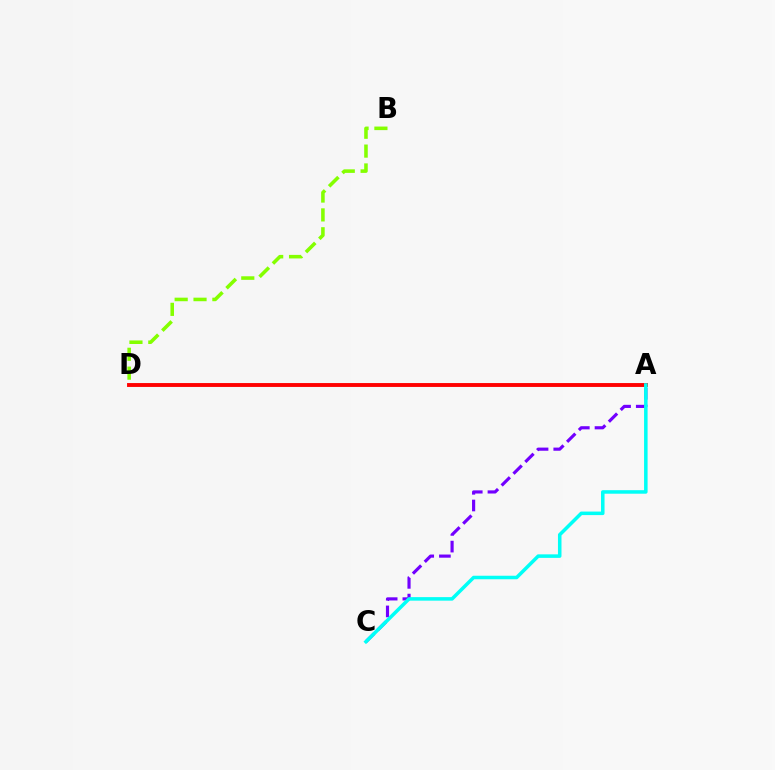{('B', 'D'): [{'color': '#84ff00', 'line_style': 'dashed', 'thickness': 2.56}], ('A', 'D'): [{'color': '#ff0000', 'line_style': 'solid', 'thickness': 2.79}], ('A', 'C'): [{'color': '#7200ff', 'line_style': 'dashed', 'thickness': 2.27}, {'color': '#00fff6', 'line_style': 'solid', 'thickness': 2.54}]}